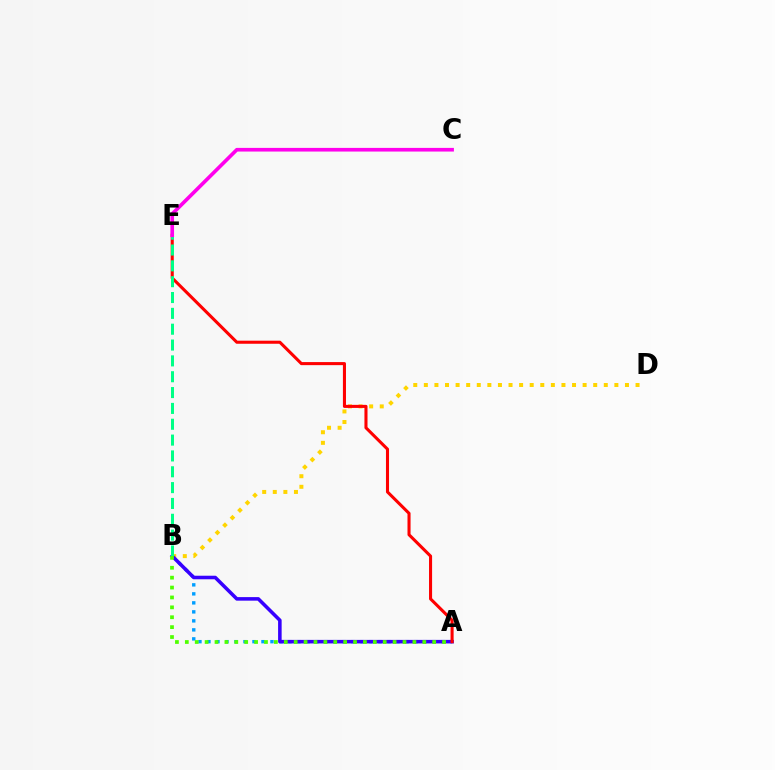{('A', 'B'): [{'color': '#009eff', 'line_style': 'dotted', 'thickness': 2.45}, {'color': '#3700ff', 'line_style': 'solid', 'thickness': 2.56}, {'color': '#4fff00', 'line_style': 'dotted', 'thickness': 2.69}], ('B', 'D'): [{'color': '#ffd500', 'line_style': 'dotted', 'thickness': 2.88}], ('A', 'E'): [{'color': '#ff0000', 'line_style': 'solid', 'thickness': 2.21}], ('B', 'E'): [{'color': '#00ff86', 'line_style': 'dashed', 'thickness': 2.15}], ('C', 'E'): [{'color': '#ff00ed', 'line_style': 'solid', 'thickness': 2.63}]}